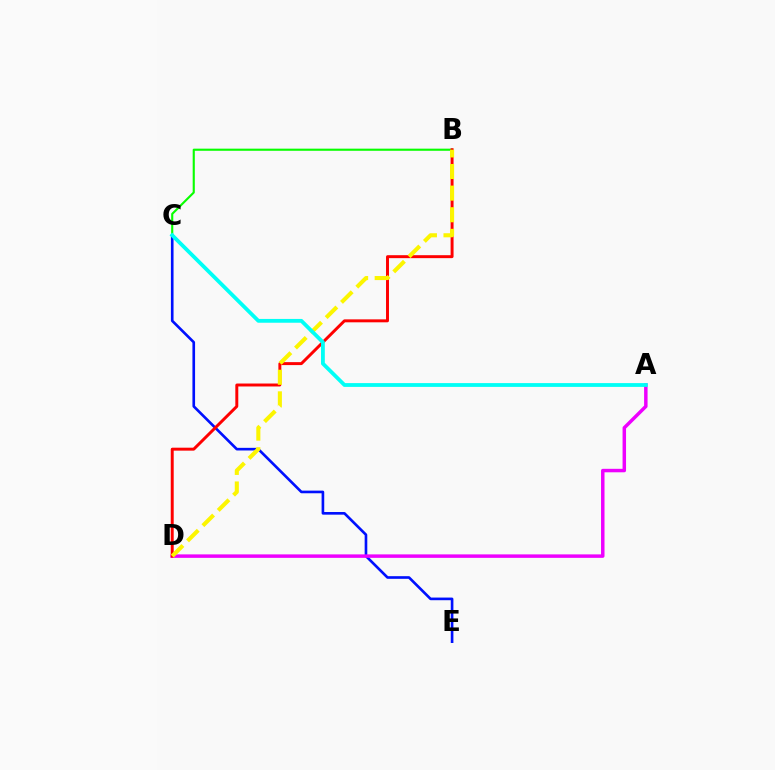{('B', 'C'): [{'color': '#08ff00', 'line_style': 'solid', 'thickness': 1.53}], ('C', 'E'): [{'color': '#0010ff', 'line_style': 'solid', 'thickness': 1.9}], ('A', 'D'): [{'color': '#ee00ff', 'line_style': 'solid', 'thickness': 2.5}], ('B', 'D'): [{'color': '#ff0000', 'line_style': 'solid', 'thickness': 2.13}, {'color': '#fcf500', 'line_style': 'dashed', 'thickness': 2.94}], ('A', 'C'): [{'color': '#00fff6', 'line_style': 'solid', 'thickness': 2.74}]}